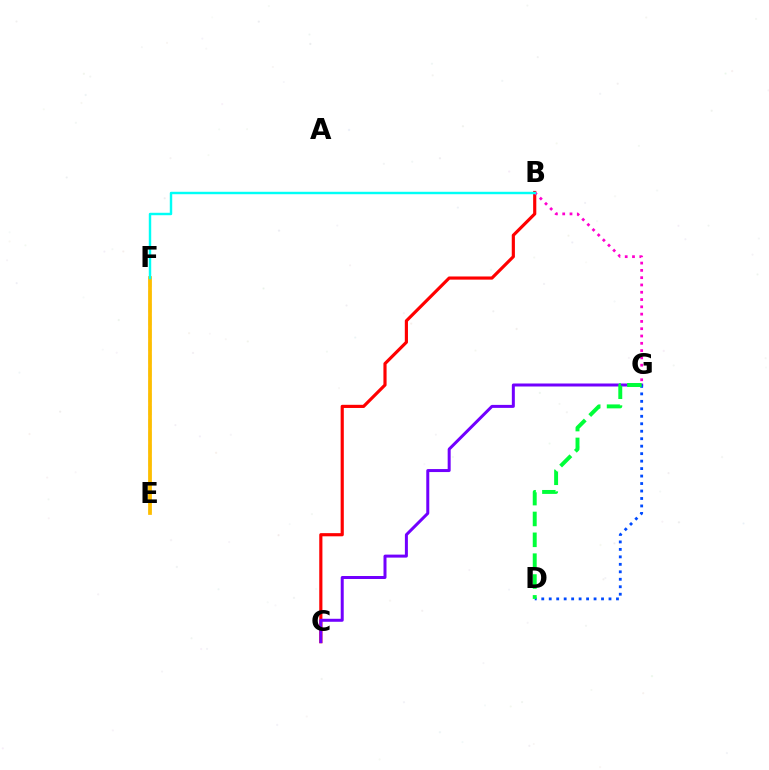{('B', 'C'): [{'color': '#ff0000', 'line_style': 'solid', 'thickness': 2.28}], ('E', 'F'): [{'color': '#84ff00', 'line_style': 'dashed', 'thickness': 1.74}, {'color': '#ffbd00', 'line_style': 'solid', 'thickness': 2.69}], ('C', 'G'): [{'color': '#7200ff', 'line_style': 'solid', 'thickness': 2.16}], ('B', 'G'): [{'color': '#ff00cf', 'line_style': 'dotted', 'thickness': 1.98}], ('D', 'G'): [{'color': '#004bff', 'line_style': 'dotted', 'thickness': 2.03}, {'color': '#00ff39', 'line_style': 'dashed', 'thickness': 2.83}], ('B', 'F'): [{'color': '#00fff6', 'line_style': 'solid', 'thickness': 1.75}]}